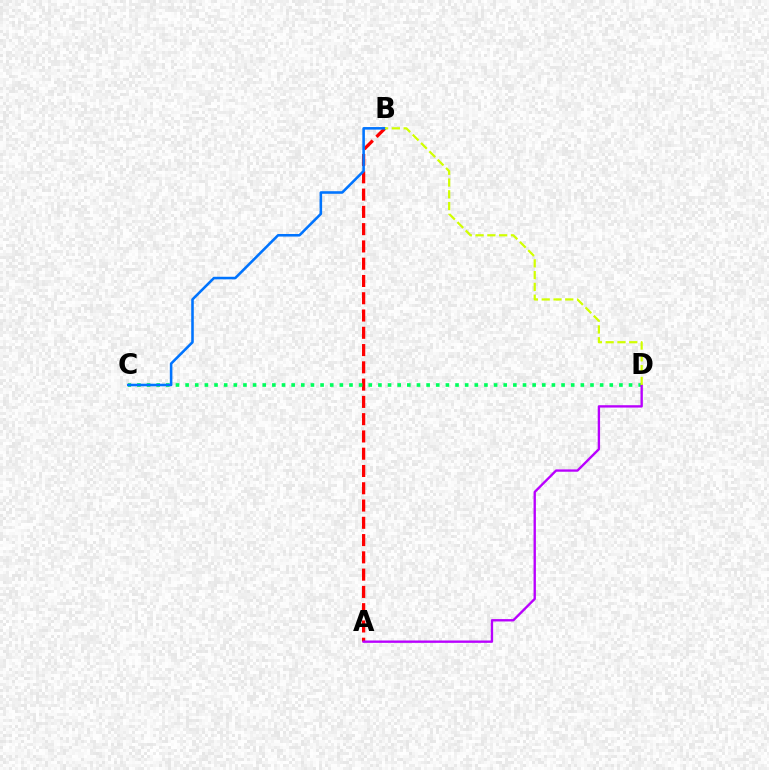{('A', 'B'): [{'color': '#ff0000', 'line_style': 'dashed', 'thickness': 2.35}], ('C', 'D'): [{'color': '#00ff5c', 'line_style': 'dotted', 'thickness': 2.62}], ('B', 'C'): [{'color': '#0074ff', 'line_style': 'solid', 'thickness': 1.85}], ('A', 'D'): [{'color': '#b900ff', 'line_style': 'solid', 'thickness': 1.7}], ('B', 'D'): [{'color': '#d1ff00', 'line_style': 'dashed', 'thickness': 1.6}]}